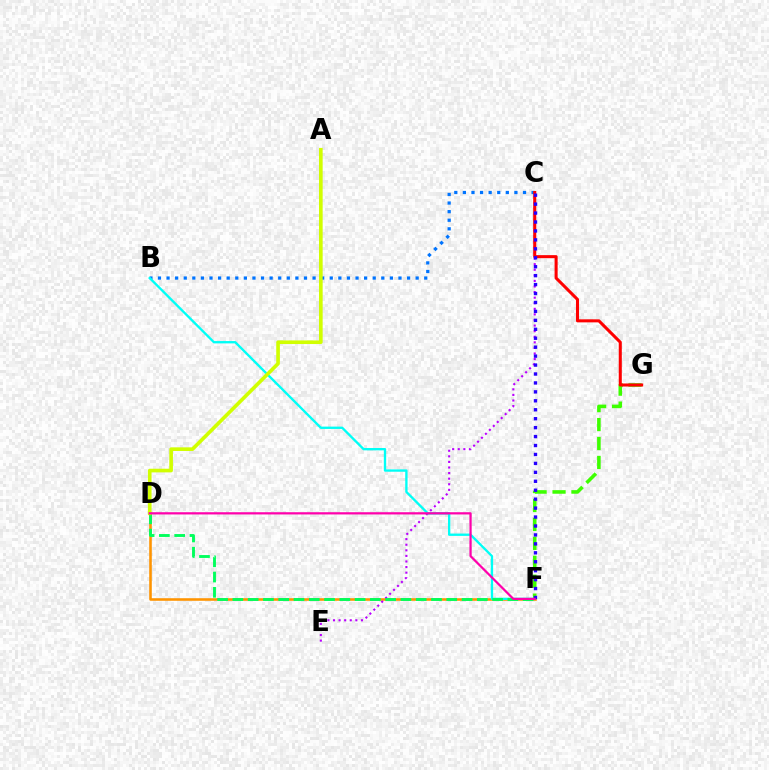{('B', 'C'): [{'color': '#0074ff', 'line_style': 'dotted', 'thickness': 2.33}], ('D', 'F'): [{'color': '#ff9400', 'line_style': 'solid', 'thickness': 1.85}, {'color': '#00ff5c', 'line_style': 'dashed', 'thickness': 2.08}, {'color': '#ff00ac', 'line_style': 'solid', 'thickness': 1.6}], ('C', 'E'): [{'color': '#b900ff', 'line_style': 'dotted', 'thickness': 1.52}], ('F', 'G'): [{'color': '#3dff00', 'line_style': 'dashed', 'thickness': 2.57}], ('C', 'G'): [{'color': '#ff0000', 'line_style': 'solid', 'thickness': 2.2}], ('B', 'F'): [{'color': '#00fff6', 'line_style': 'solid', 'thickness': 1.68}], ('C', 'F'): [{'color': '#2500ff', 'line_style': 'dotted', 'thickness': 2.43}], ('A', 'D'): [{'color': '#d1ff00', 'line_style': 'solid', 'thickness': 2.62}]}